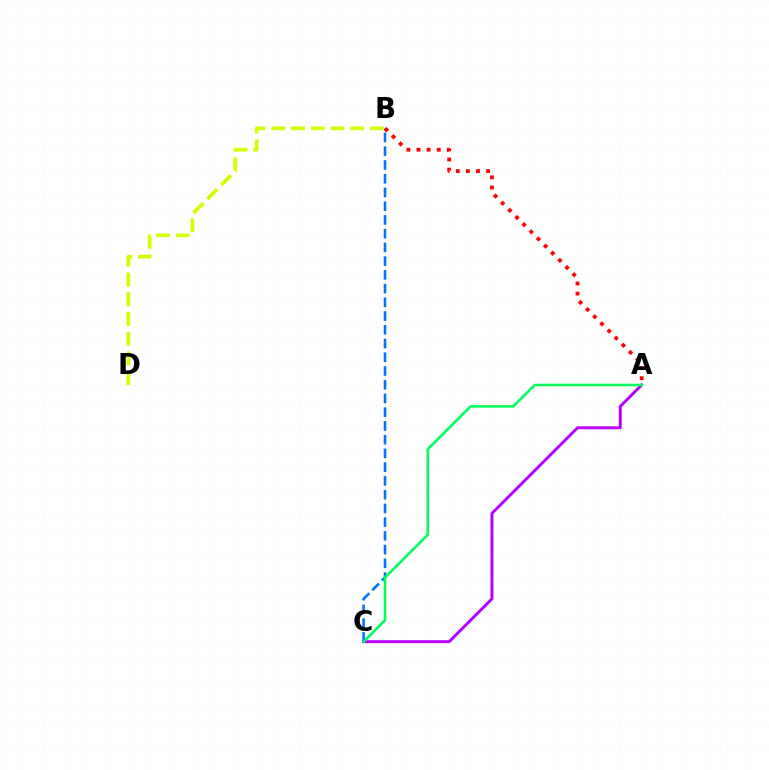{('A', 'B'): [{'color': '#ff0000', 'line_style': 'dotted', 'thickness': 2.75}], ('B', 'C'): [{'color': '#0074ff', 'line_style': 'dashed', 'thickness': 1.87}], ('B', 'D'): [{'color': '#d1ff00', 'line_style': 'dashed', 'thickness': 2.68}], ('A', 'C'): [{'color': '#b900ff', 'line_style': 'solid', 'thickness': 2.13}, {'color': '#00ff5c', 'line_style': 'solid', 'thickness': 1.87}]}